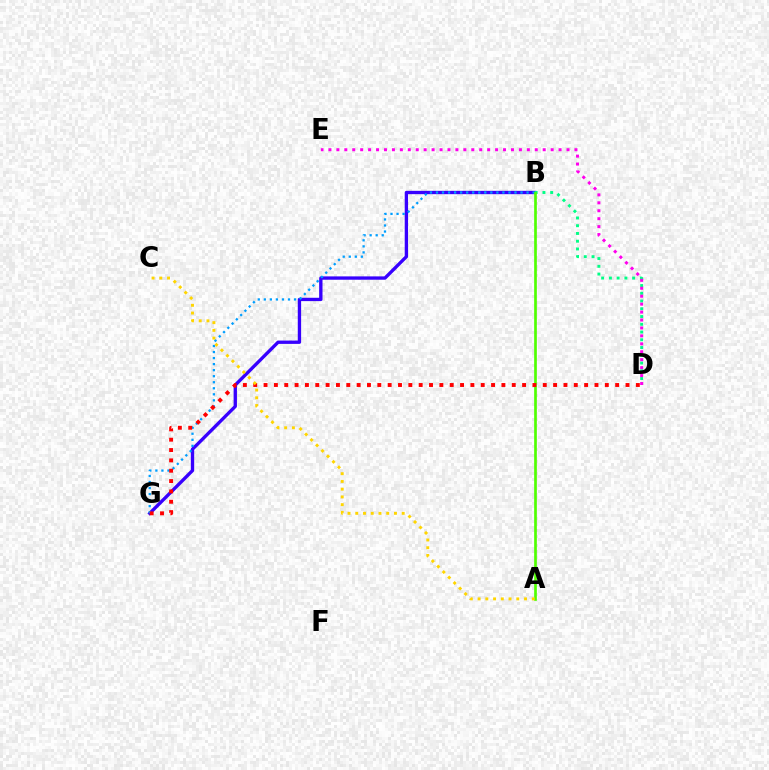{('B', 'G'): [{'color': '#3700ff', 'line_style': 'solid', 'thickness': 2.4}, {'color': '#009eff', 'line_style': 'dotted', 'thickness': 1.64}], ('B', 'D'): [{'color': '#00ff86', 'line_style': 'dotted', 'thickness': 2.11}], ('D', 'E'): [{'color': '#ff00ed', 'line_style': 'dotted', 'thickness': 2.16}], ('A', 'B'): [{'color': '#4fff00', 'line_style': 'solid', 'thickness': 1.93}], ('D', 'G'): [{'color': '#ff0000', 'line_style': 'dotted', 'thickness': 2.81}], ('A', 'C'): [{'color': '#ffd500', 'line_style': 'dotted', 'thickness': 2.1}]}